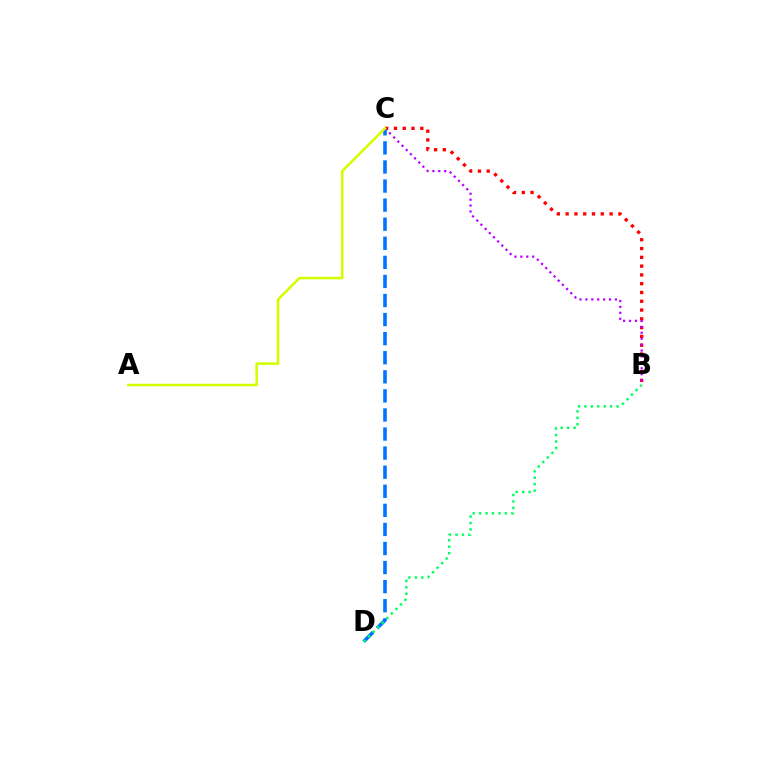{('C', 'D'): [{'color': '#0074ff', 'line_style': 'dashed', 'thickness': 2.59}], ('B', 'D'): [{'color': '#00ff5c', 'line_style': 'dotted', 'thickness': 1.75}], ('B', 'C'): [{'color': '#ff0000', 'line_style': 'dotted', 'thickness': 2.39}, {'color': '#b900ff', 'line_style': 'dotted', 'thickness': 1.61}], ('A', 'C'): [{'color': '#d1ff00', 'line_style': 'solid', 'thickness': 1.82}]}